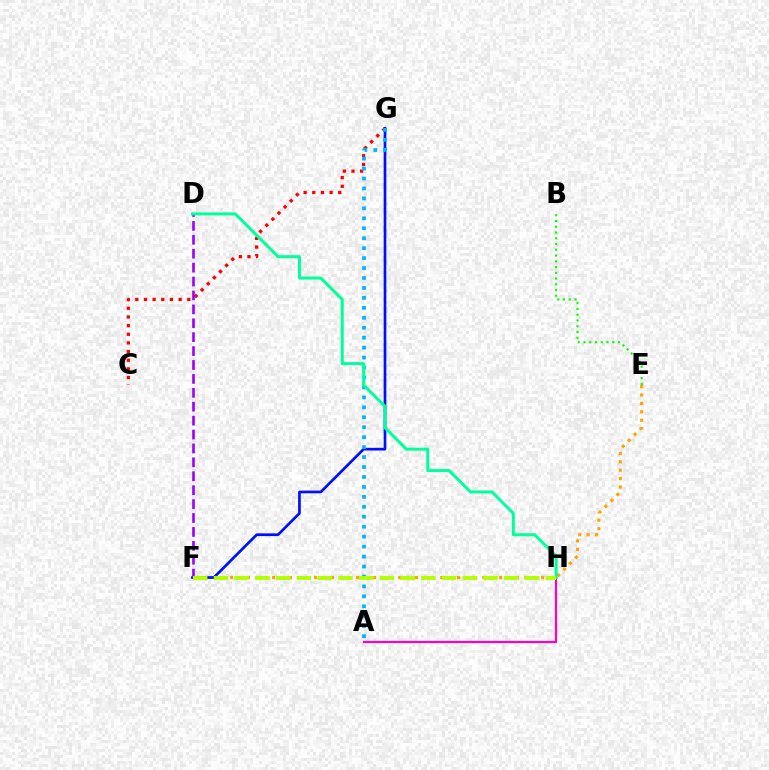{('C', 'G'): [{'color': '#ff0000', 'line_style': 'dotted', 'thickness': 2.35}], ('E', 'F'): [{'color': '#ffa500', 'line_style': 'dotted', 'thickness': 2.28}], ('F', 'G'): [{'color': '#0010ff', 'line_style': 'solid', 'thickness': 1.94}], ('A', 'G'): [{'color': '#00b5ff', 'line_style': 'dotted', 'thickness': 2.7}], ('D', 'F'): [{'color': '#9b00ff', 'line_style': 'dashed', 'thickness': 1.89}], ('A', 'H'): [{'color': '#ff00bd', 'line_style': 'solid', 'thickness': 1.6}], ('B', 'E'): [{'color': '#08ff00', 'line_style': 'dotted', 'thickness': 1.56}], ('D', 'H'): [{'color': '#00ff9d', 'line_style': 'solid', 'thickness': 2.16}], ('F', 'H'): [{'color': '#b3ff00', 'line_style': 'dashed', 'thickness': 2.82}]}